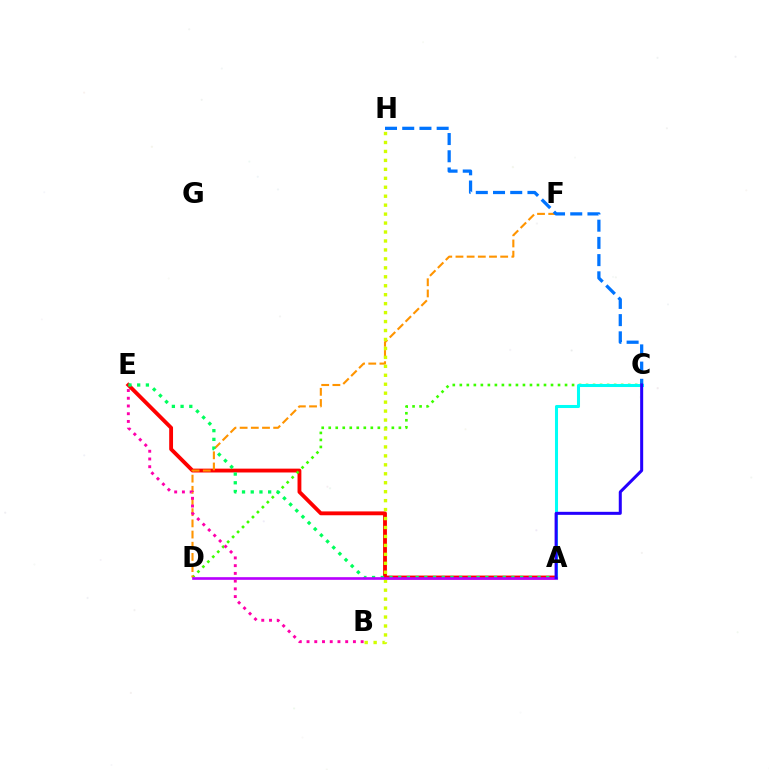{('A', 'E'): [{'color': '#ff0000', 'line_style': 'solid', 'thickness': 2.77}, {'color': '#00ff5c', 'line_style': 'dotted', 'thickness': 2.37}], ('C', 'D'): [{'color': '#3dff00', 'line_style': 'dotted', 'thickness': 1.91}], ('D', 'F'): [{'color': '#ff9400', 'line_style': 'dashed', 'thickness': 1.52}], ('C', 'H'): [{'color': '#0074ff', 'line_style': 'dashed', 'thickness': 2.34}], ('A', 'C'): [{'color': '#00fff6', 'line_style': 'solid', 'thickness': 2.19}, {'color': '#2500ff', 'line_style': 'solid', 'thickness': 2.18}], ('B', 'H'): [{'color': '#d1ff00', 'line_style': 'dotted', 'thickness': 2.43}], ('A', 'D'): [{'color': '#b900ff', 'line_style': 'solid', 'thickness': 1.91}], ('B', 'E'): [{'color': '#ff00ac', 'line_style': 'dotted', 'thickness': 2.1}]}